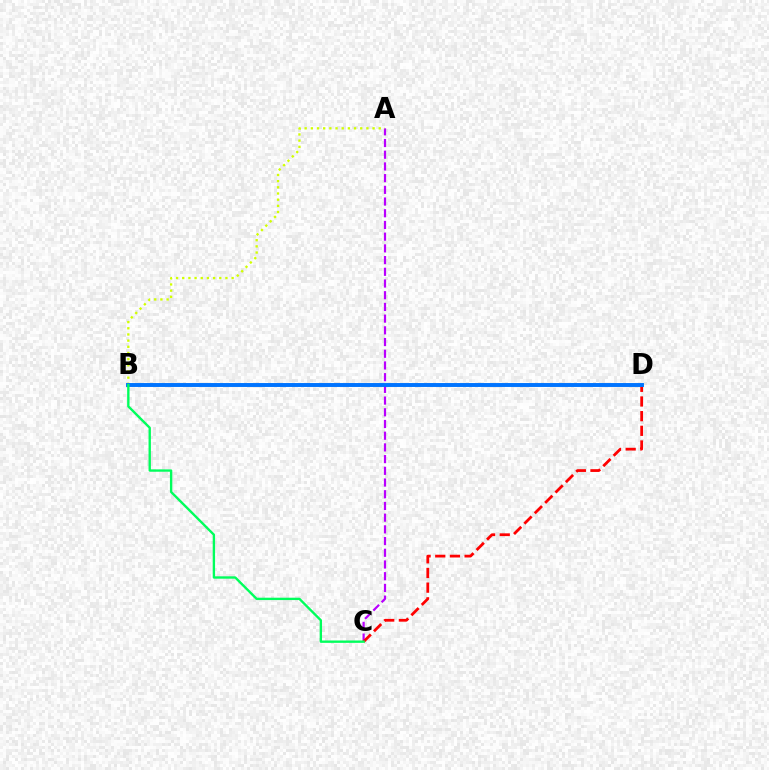{('A', 'C'): [{'color': '#b900ff', 'line_style': 'dashed', 'thickness': 1.59}], ('C', 'D'): [{'color': '#ff0000', 'line_style': 'dashed', 'thickness': 1.99}], ('A', 'B'): [{'color': '#d1ff00', 'line_style': 'dotted', 'thickness': 1.68}], ('B', 'D'): [{'color': '#0074ff', 'line_style': 'solid', 'thickness': 2.82}], ('B', 'C'): [{'color': '#00ff5c', 'line_style': 'solid', 'thickness': 1.7}]}